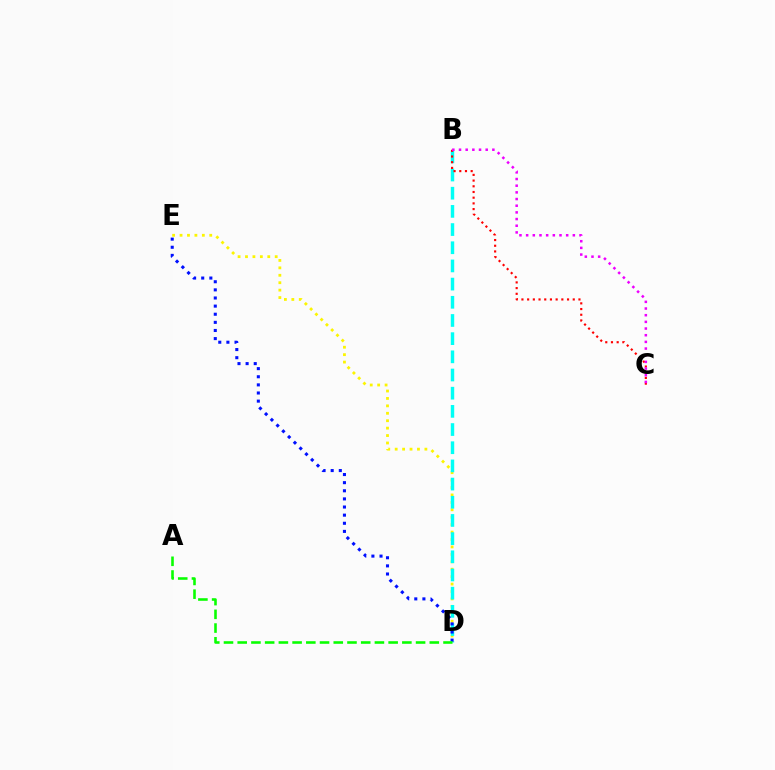{('D', 'E'): [{'color': '#fcf500', 'line_style': 'dotted', 'thickness': 2.02}, {'color': '#0010ff', 'line_style': 'dotted', 'thickness': 2.21}], ('B', 'D'): [{'color': '#00fff6', 'line_style': 'dashed', 'thickness': 2.47}], ('B', 'C'): [{'color': '#ff0000', 'line_style': 'dotted', 'thickness': 1.55}, {'color': '#ee00ff', 'line_style': 'dotted', 'thickness': 1.81}], ('A', 'D'): [{'color': '#08ff00', 'line_style': 'dashed', 'thickness': 1.86}]}